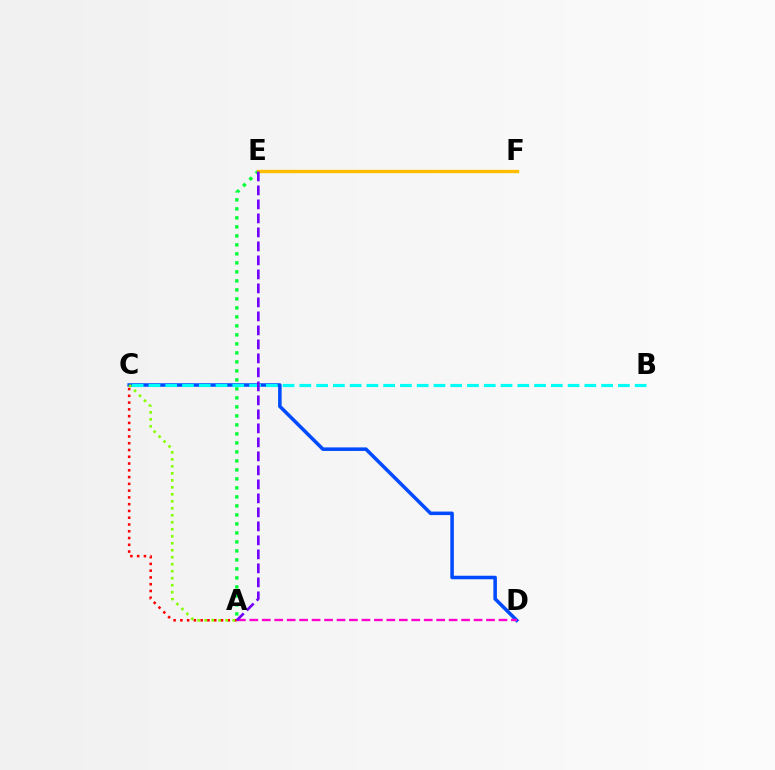{('A', 'C'): [{'color': '#ff0000', 'line_style': 'dotted', 'thickness': 1.84}, {'color': '#84ff00', 'line_style': 'dotted', 'thickness': 1.9}], ('C', 'D'): [{'color': '#004bff', 'line_style': 'solid', 'thickness': 2.55}], ('B', 'C'): [{'color': '#00fff6', 'line_style': 'dashed', 'thickness': 2.28}], ('A', 'D'): [{'color': '#ff00cf', 'line_style': 'dashed', 'thickness': 1.69}], ('A', 'E'): [{'color': '#00ff39', 'line_style': 'dotted', 'thickness': 2.45}, {'color': '#7200ff', 'line_style': 'dashed', 'thickness': 1.9}], ('E', 'F'): [{'color': '#ffbd00', 'line_style': 'solid', 'thickness': 2.42}]}